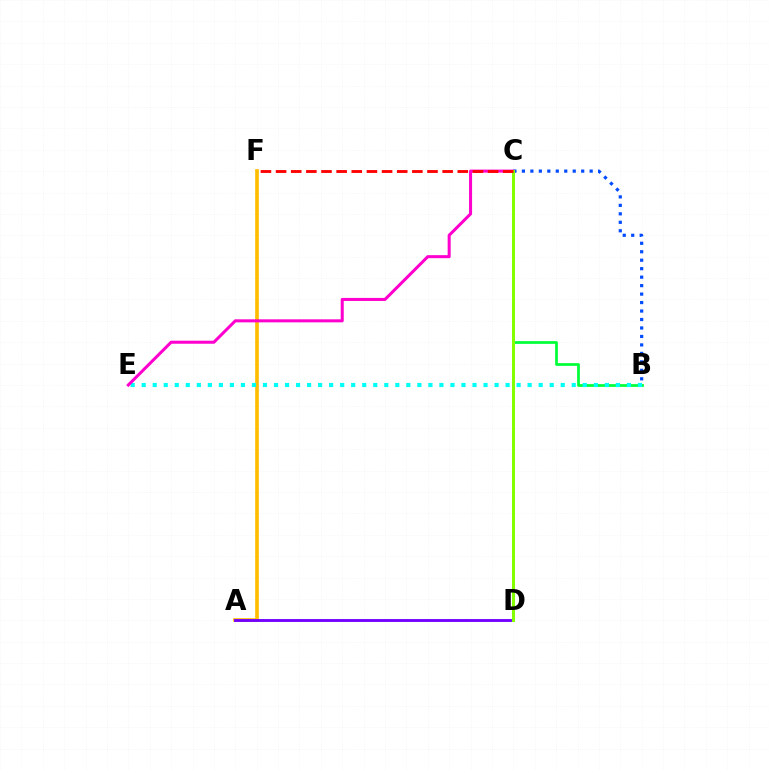{('B', 'C'): [{'color': '#00ff39', 'line_style': 'solid', 'thickness': 1.98}, {'color': '#004bff', 'line_style': 'dotted', 'thickness': 2.3}], ('A', 'F'): [{'color': '#ffbd00', 'line_style': 'solid', 'thickness': 2.65}], ('A', 'D'): [{'color': '#7200ff', 'line_style': 'solid', 'thickness': 2.07}], ('B', 'E'): [{'color': '#00fff6', 'line_style': 'dotted', 'thickness': 3.0}], ('C', 'E'): [{'color': '#ff00cf', 'line_style': 'solid', 'thickness': 2.19}], ('C', 'D'): [{'color': '#84ff00', 'line_style': 'solid', 'thickness': 2.18}], ('C', 'F'): [{'color': '#ff0000', 'line_style': 'dashed', 'thickness': 2.06}]}